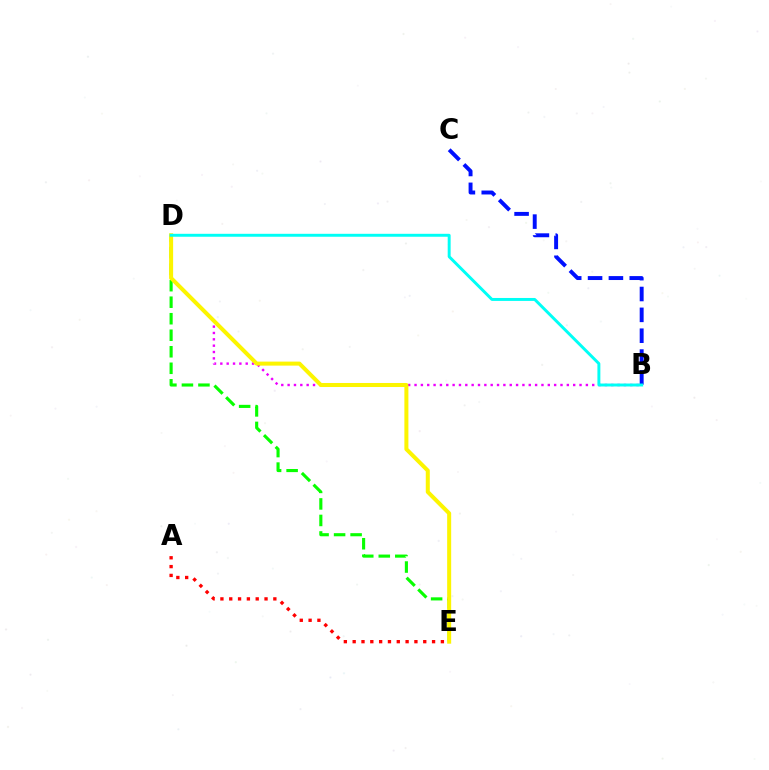{('D', 'E'): [{'color': '#08ff00', 'line_style': 'dashed', 'thickness': 2.24}, {'color': '#fcf500', 'line_style': 'solid', 'thickness': 2.89}], ('B', 'D'): [{'color': '#ee00ff', 'line_style': 'dotted', 'thickness': 1.72}, {'color': '#00fff6', 'line_style': 'solid', 'thickness': 2.12}], ('B', 'C'): [{'color': '#0010ff', 'line_style': 'dashed', 'thickness': 2.83}], ('A', 'E'): [{'color': '#ff0000', 'line_style': 'dotted', 'thickness': 2.4}]}